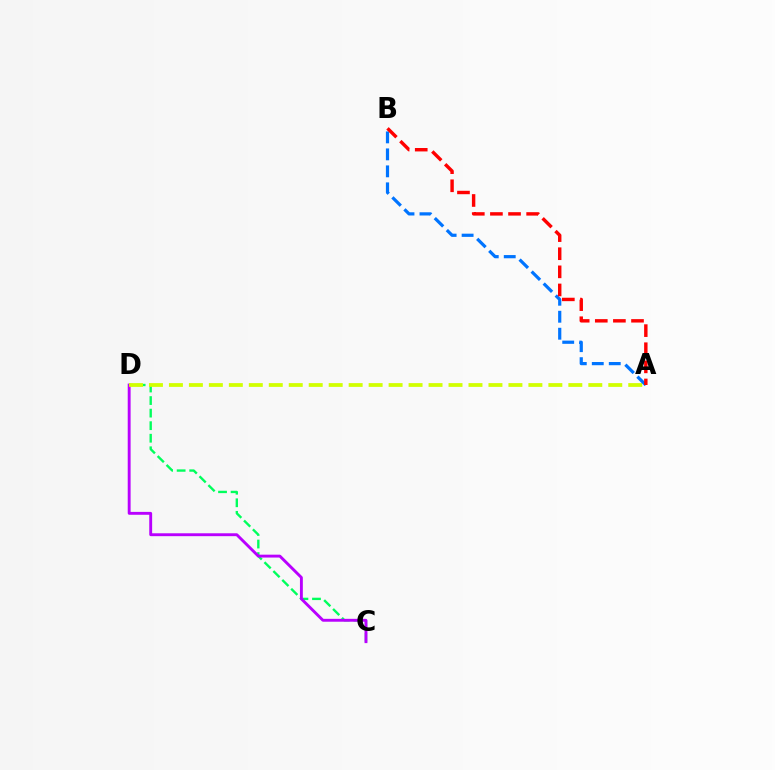{('C', 'D'): [{'color': '#00ff5c', 'line_style': 'dashed', 'thickness': 1.71}, {'color': '#b900ff', 'line_style': 'solid', 'thickness': 2.08}], ('A', 'D'): [{'color': '#d1ff00', 'line_style': 'dashed', 'thickness': 2.71}], ('A', 'B'): [{'color': '#0074ff', 'line_style': 'dashed', 'thickness': 2.31}, {'color': '#ff0000', 'line_style': 'dashed', 'thickness': 2.46}]}